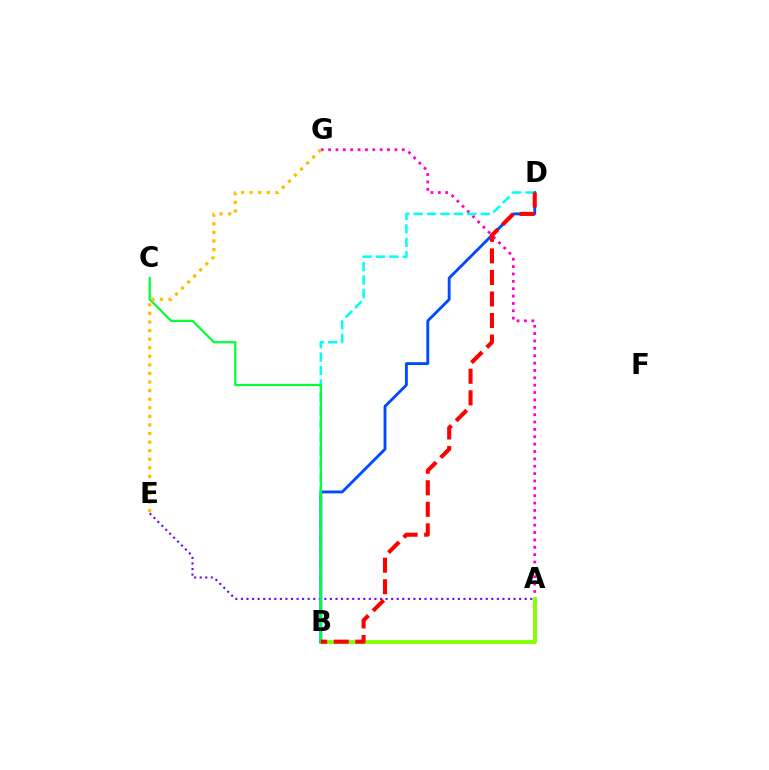{('A', 'E'): [{'color': '#7200ff', 'line_style': 'dotted', 'thickness': 1.51}], ('A', 'G'): [{'color': '#ff00cf', 'line_style': 'dotted', 'thickness': 2.0}], ('A', 'B'): [{'color': '#84ff00', 'line_style': 'solid', 'thickness': 2.77}], ('B', 'D'): [{'color': '#004bff', 'line_style': 'solid', 'thickness': 2.06}, {'color': '#00fff6', 'line_style': 'dashed', 'thickness': 1.82}, {'color': '#ff0000', 'line_style': 'dashed', 'thickness': 2.93}], ('B', 'C'): [{'color': '#00ff39', 'line_style': 'solid', 'thickness': 1.61}], ('E', 'G'): [{'color': '#ffbd00', 'line_style': 'dotted', 'thickness': 2.33}]}